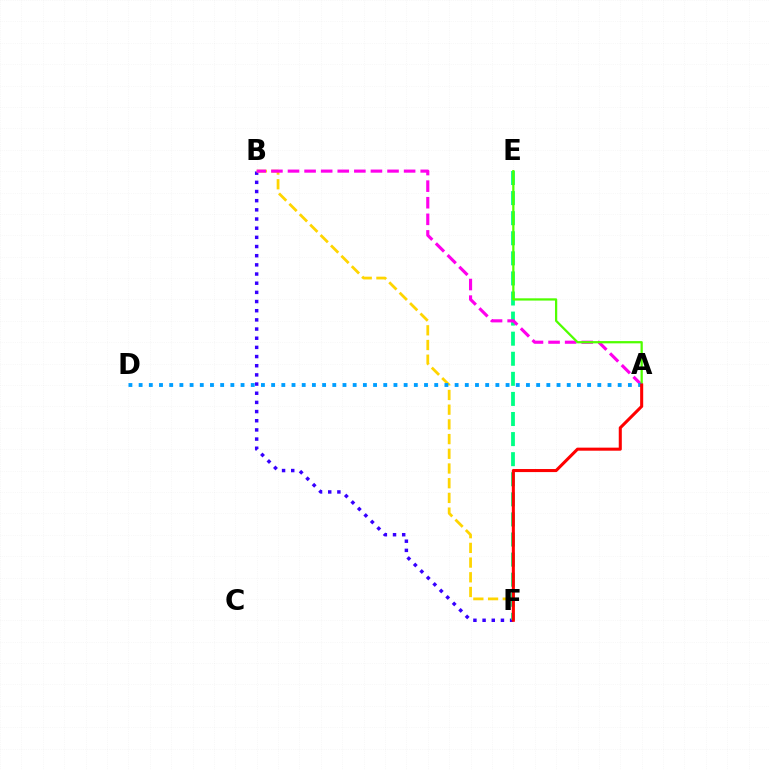{('B', 'F'): [{'color': '#3700ff', 'line_style': 'dotted', 'thickness': 2.49}, {'color': '#ffd500', 'line_style': 'dashed', 'thickness': 2.0}], ('E', 'F'): [{'color': '#00ff86', 'line_style': 'dashed', 'thickness': 2.73}], ('A', 'B'): [{'color': '#ff00ed', 'line_style': 'dashed', 'thickness': 2.25}], ('A', 'E'): [{'color': '#4fff00', 'line_style': 'solid', 'thickness': 1.62}], ('A', 'D'): [{'color': '#009eff', 'line_style': 'dotted', 'thickness': 2.77}], ('A', 'F'): [{'color': '#ff0000', 'line_style': 'solid', 'thickness': 2.2}]}